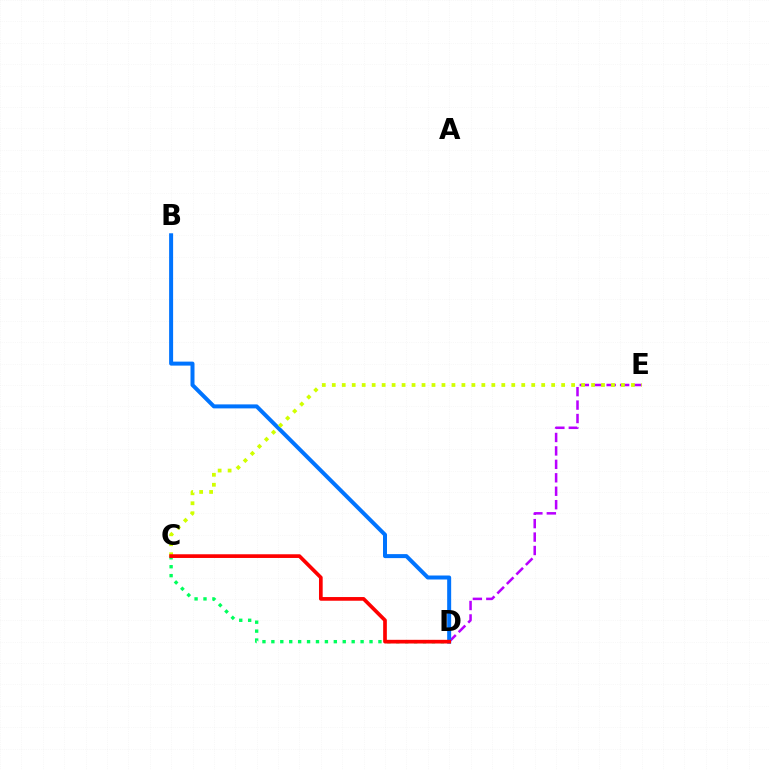{('D', 'E'): [{'color': '#b900ff', 'line_style': 'dashed', 'thickness': 1.83}], ('B', 'D'): [{'color': '#0074ff', 'line_style': 'solid', 'thickness': 2.88}], ('C', 'E'): [{'color': '#d1ff00', 'line_style': 'dotted', 'thickness': 2.71}], ('C', 'D'): [{'color': '#00ff5c', 'line_style': 'dotted', 'thickness': 2.42}, {'color': '#ff0000', 'line_style': 'solid', 'thickness': 2.66}]}